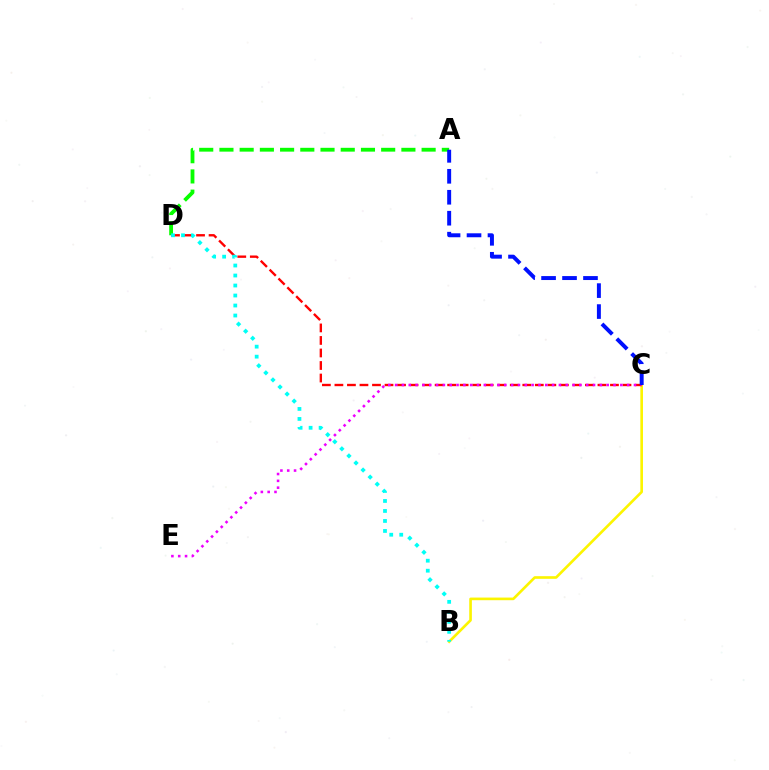{('A', 'D'): [{'color': '#08ff00', 'line_style': 'dashed', 'thickness': 2.75}], ('B', 'C'): [{'color': '#fcf500', 'line_style': 'solid', 'thickness': 1.9}], ('C', 'D'): [{'color': '#ff0000', 'line_style': 'dashed', 'thickness': 1.7}], ('C', 'E'): [{'color': '#ee00ff', 'line_style': 'dotted', 'thickness': 1.85}], ('A', 'C'): [{'color': '#0010ff', 'line_style': 'dashed', 'thickness': 2.85}], ('B', 'D'): [{'color': '#00fff6', 'line_style': 'dotted', 'thickness': 2.72}]}